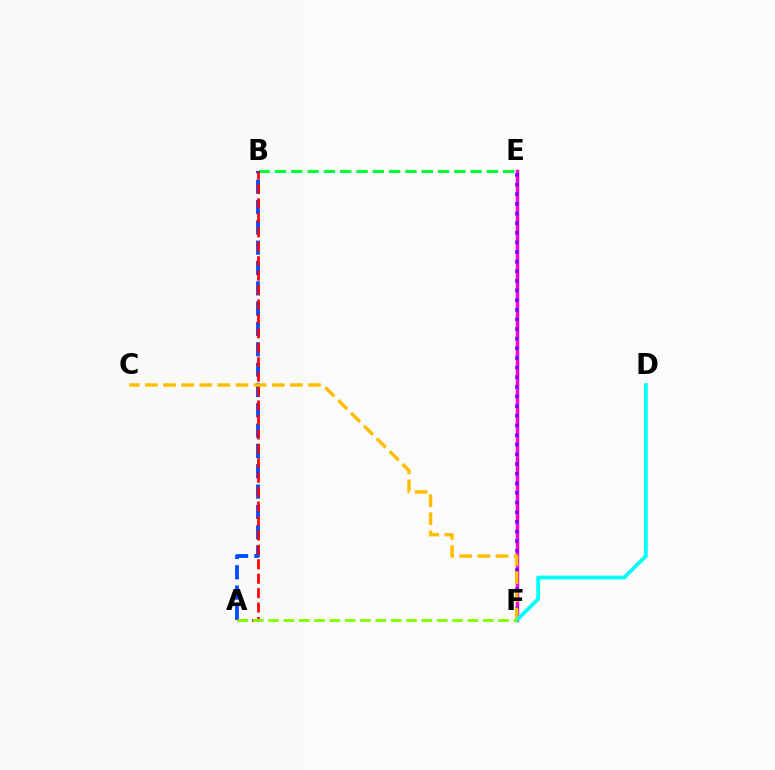{('B', 'E'): [{'color': '#00ff39', 'line_style': 'dashed', 'thickness': 2.21}], ('E', 'F'): [{'color': '#ff00cf', 'line_style': 'solid', 'thickness': 2.47}, {'color': '#7200ff', 'line_style': 'dotted', 'thickness': 2.62}], ('A', 'B'): [{'color': '#004bff', 'line_style': 'dashed', 'thickness': 2.76}, {'color': '#ff0000', 'line_style': 'dashed', 'thickness': 1.96}], ('C', 'F'): [{'color': '#ffbd00', 'line_style': 'dashed', 'thickness': 2.46}], ('D', 'F'): [{'color': '#00fff6', 'line_style': 'solid', 'thickness': 2.73}], ('A', 'F'): [{'color': '#84ff00', 'line_style': 'dashed', 'thickness': 2.08}]}